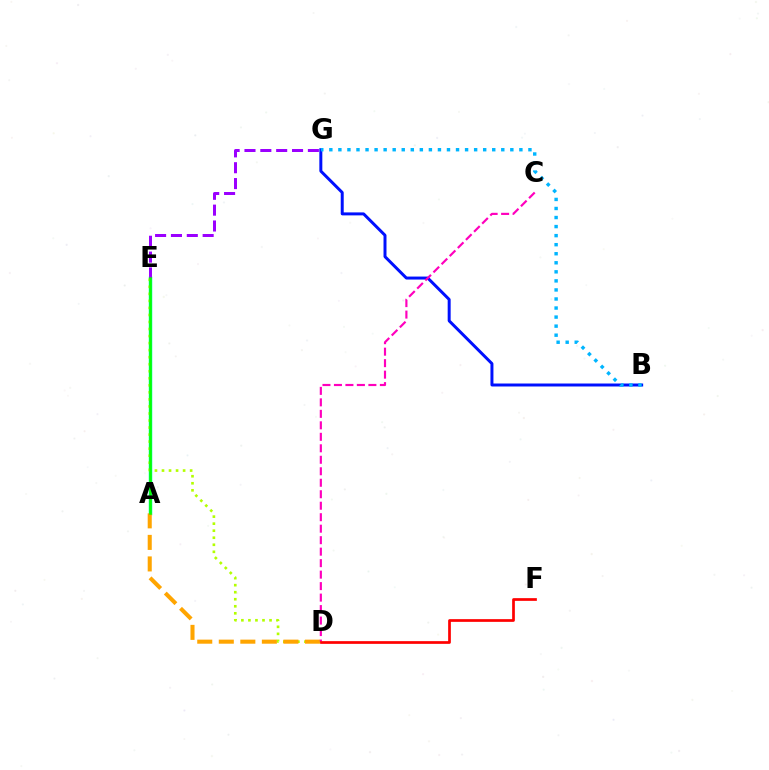{('A', 'E'): [{'color': '#00ff9d', 'line_style': 'solid', 'thickness': 2.51}, {'color': '#08ff00', 'line_style': 'solid', 'thickness': 1.81}], ('D', 'E'): [{'color': '#b3ff00', 'line_style': 'dotted', 'thickness': 1.91}], ('A', 'D'): [{'color': '#ffa500', 'line_style': 'dashed', 'thickness': 2.93}], ('E', 'G'): [{'color': '#9b00ff', 'line_style': 'dashed', 'thickness': 2.15}], ('B', 'G'): [{'color': '#0010ff', 'line_style': 'solid', 'thickness': 2.15}, {'color': '#00b5ff', 'line_style': 'dotted', 'thickness': 2.46}], ('C', 'D'): [{'color': '#ff00bd', 'line_style': 'dashed', 'thickness': 1.56}], ('D', 'F'): [{'color': '#ff0000', 'line_style': 'solid', 'thickness': 1.95}]}